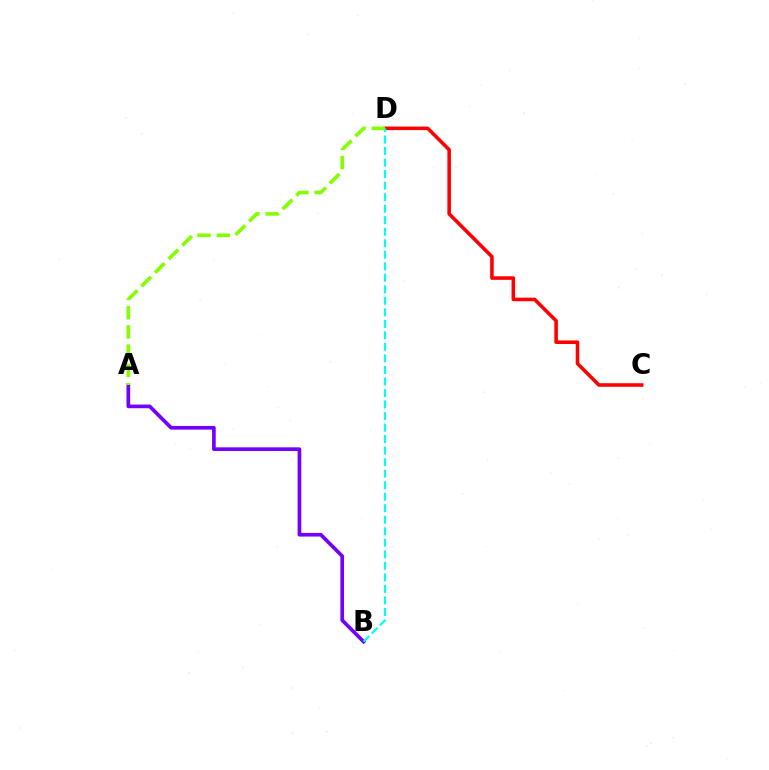{('A', 'B'): [{'color': '#7200ff', 'line_style': 'solid', 'thickness': 2.64}], ('C', 'D'): [{'color': '#ff0000', 'line_style': 'solid', 'thickness': 2.57}], ('A', 'D'): [{'color': '#84ff00', 'line_style': 'dashed', 'thickness': 2.62}], ('B', 'D'): [{'color': '#00fff6', 'line_style': 'dashed', 'thickness': 1.57}]}